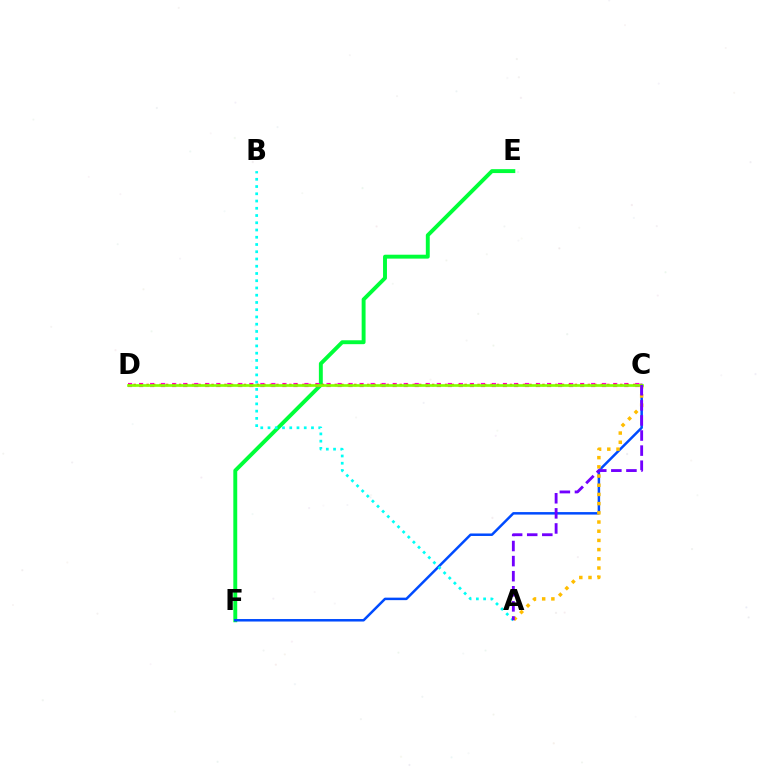{('E', 'F'): [{'color': '#00ff39', 'line_style': 'solid', 'thickness': 2.81}], ('C', 'F'): [{'color': '#004bff', 'line_style': 'solid', 'thickness': 1.8}], ('A', 'B'): [{'color': '#00fff6', 'line_style': 'dotted', 'thickness': 1.97}], ('A', 'C'): [{'color': '#ffbd00', 'line_style': 'dotted', 'thickness': 2.5}, {'color': '#7200ff', 'line_style': 'dashed', 'thickness': 2.05}], ('C', 'D'): [{'color': '#ff00cf', 'line_style': 'dotted', 'thickness': 3.0}, {'color': '#ff0000', 'line_style': 'dotted', 'thickness': 1.76}, {'color': '#84ff00', 'line_style': 'solid', 'thickness': 1.91}]}